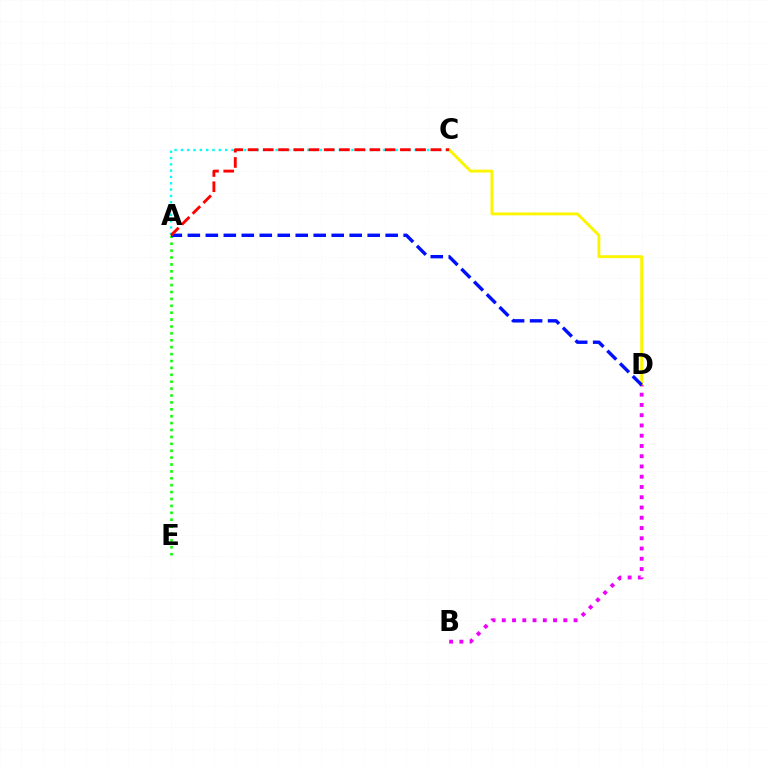{('C', 'D'): [{'color': '#fcf500', 'line_style': 'solid', 'thickness': 2.09}], ('B', 'D'): [{'color': '#ee00ff', 'line_style': 'dotted', 'thickness': 2.79}], ('A', 'C'): [{'color': '#00fff6', 'line_style': 'dotted', 'thickness': 1.72}, {'color': '#ff0000', 'line_style': 'dashed', 'thickness': 2.07}], ('A', 'E'): [{'color': '#08ff00', 'line_style': 'dotted', 'thickness': 1.87}], ('A', 'D'): [{'color': '#0010ff', 'line_style': 'dashed', 'thickness': 2.44}]}